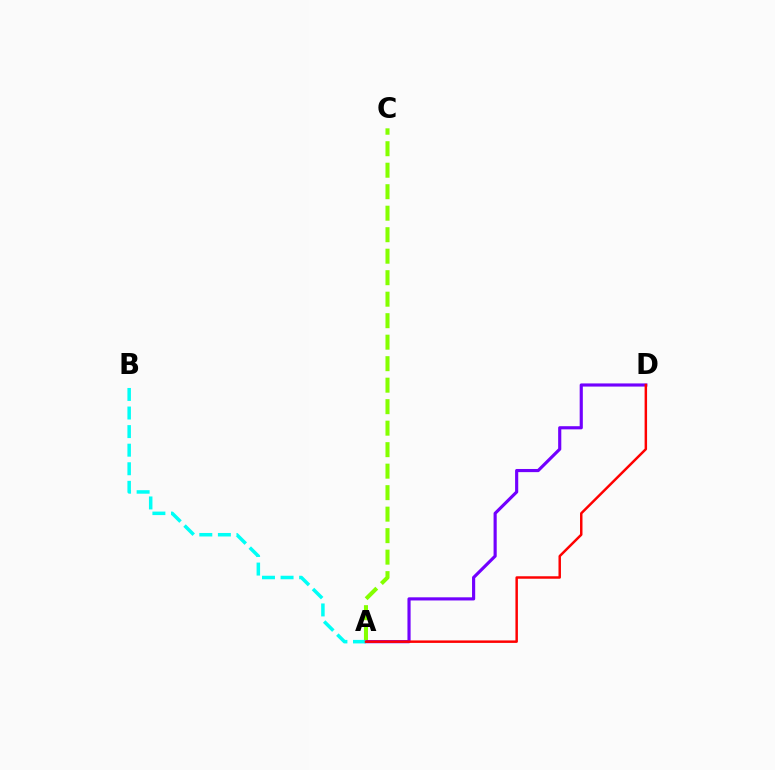{('A', 'C'): [{'color': '#84ff00', 'line_style': 'dashed', 'thickness': 2.92}], ('A', 'D'): [{'color': '#7200ff', 'line_style': 'solid', 'thickness': 2.27}, {'color': '#ff0000', 'line_style': 'solid', 'thickness': 1.78}], ('A', 'B'): [{'color': '#00fff6', 'line_style': 'dashed', 'thickness': 2.52}]}